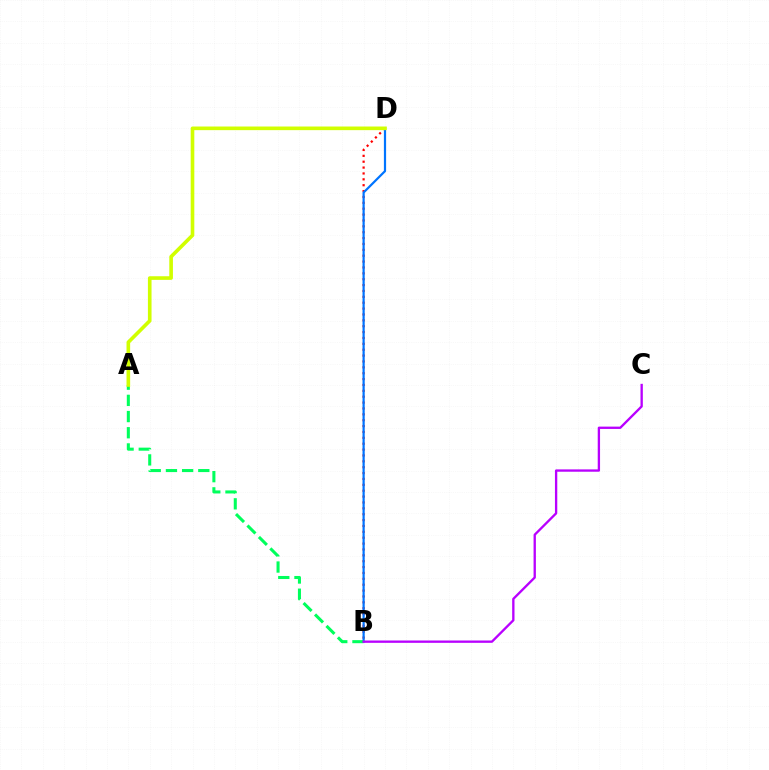{('B', 'D'): [{'color': '#ff0000', 'line_style': 'dotted', 'thickness': 1.6}, {'color': '#0074ff', 'line_style': 'solid', 'thickness': 1.59}], ('A', 'B'): [{'color': '#00ff5c', 'line_style': 'dashed', 'thickness': 2.2}], ('A', 'D'): [{'color': '#d1ff00', 'line_style': 'solid', 'thickness': 2.62}], ('B', 'C'): [{'color': '#b900ff', 'line_style': 'solid', 'thickness': 1.68}]}